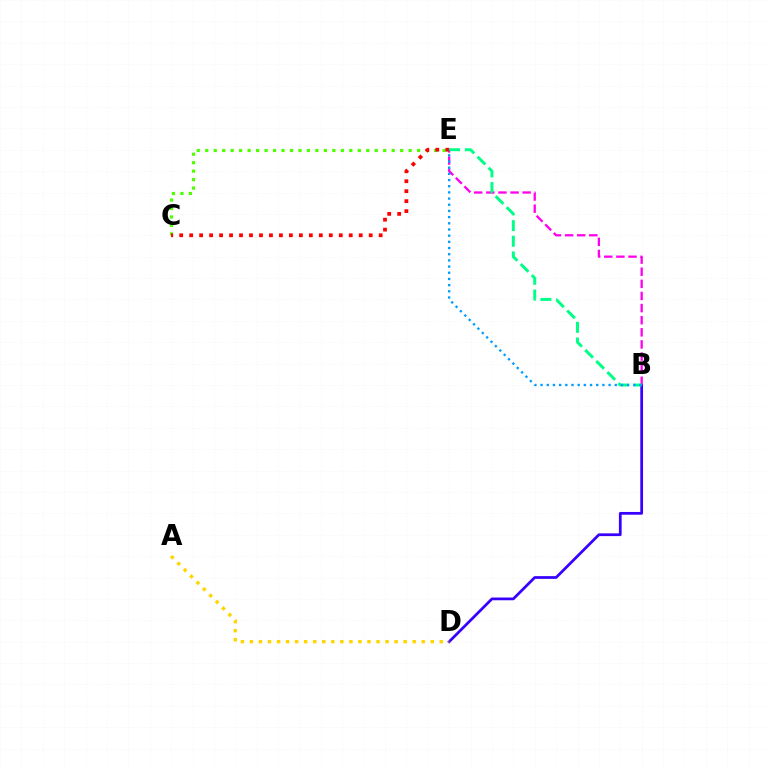{('B', 'D'): [{'color': '#3700ff', 'line_style': 'solid', 'thickness': 1.98}], ('C', 'E'): [{'color': '#4fff00', 'line_style': 'dotted', 'thickness': 2.3}, {'color': '#ff0000', 'line_style': 'dotted', 'thickness': 2.71}], ('B', 'E'): [{'color': '#ff00ed', 'line_style': 'dashed', 'thickness': 1.65}, {'color': '#00ff86', 'line_style': 'dashed', 'thickness': 2.13}, {'color': '#009eff', 'line_style': 'dotted', 'thickness': 1.68}], ('A', 'D'): [{'color': '#ffd500', 'line_style': 'dotted', 'thickness': 2.46}]}